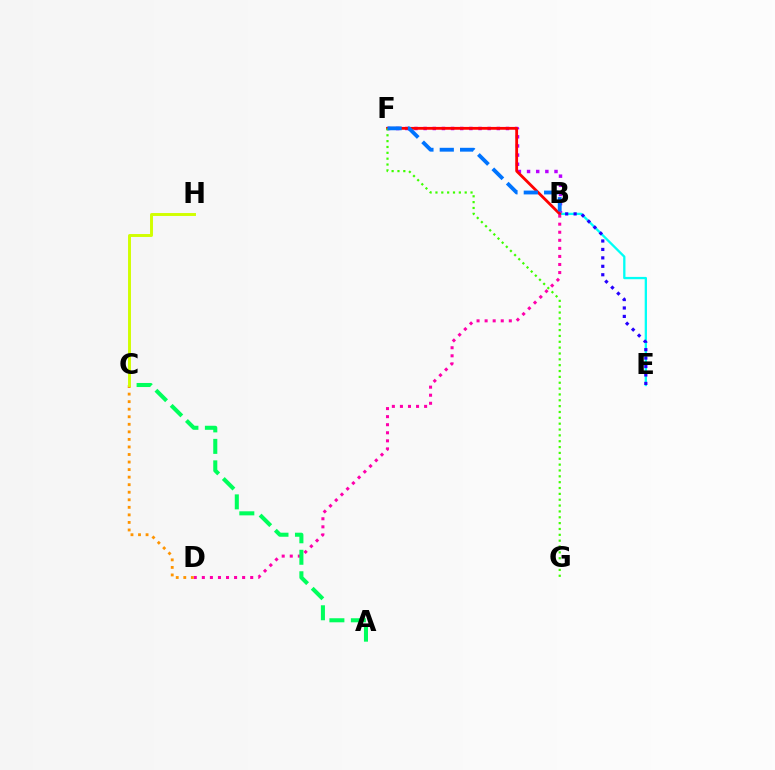{('B', 'F'): [{'color': '#b900ff', 'line_style': 'dotted', 'thickness': 2.49}, {'color': '#ff0000', 'line_style': 'solid', 'thickness': 2.03}, {'color': '#0074ff', 'line_style': 'dashed', 'thickness': 2.76}], ('B', 'E'): [{'color': '#00fff6', 'line_style': 'solid', 'thickness': 1.66}, {'color': '#2500ff', 'line_style': 'dotted', 'thickness': 2.29}], ('B', 'D'): [{'color': '#ff00ac', 'line_style': 'dotted', 'thickness': 2.19}], ('C', 'D'): [{'color': '#ff9400', 'line_style': 'dotted', 'thickness': 2.05}], ('A', 'C'): [{'color': '#00ff5c', 'line_style': 'dashed', 'thickness': 2.92}], ('F', 'G'): [{'color': '#3dff00', 'line_style': 'dotted', 'thickness': 1.59}], ('C', 'H'): [{'color': '#d1ff00', 'line_style': 'solid', 'thickness': 2.11}]}